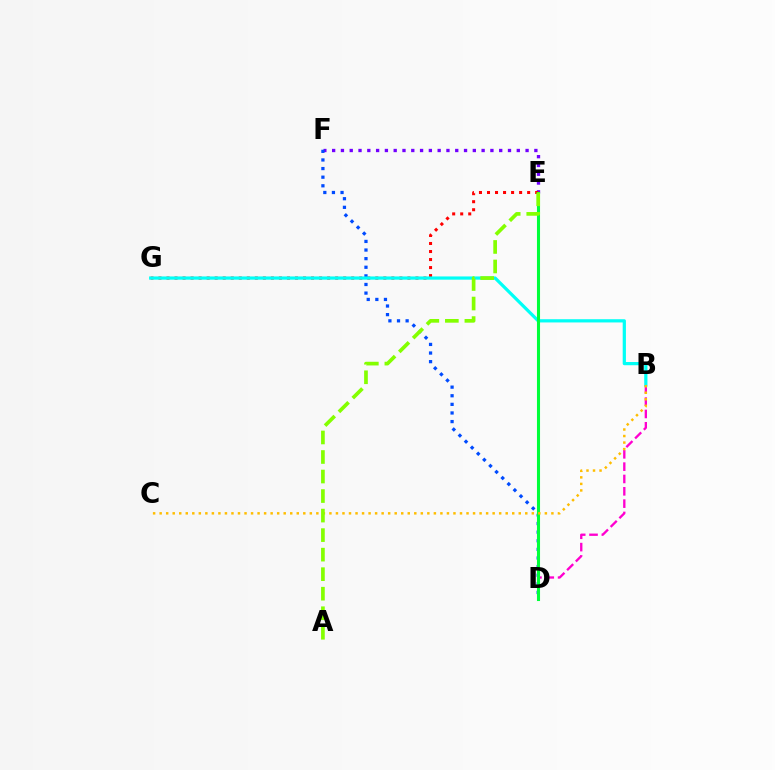{('B', 'D'): [{'color': '#ff00cf', 'line_style': 'dashed', 'thickness': 1.67}], ('E', 'F'): [{'color': '#7200ff', 'line_style': 'dotted', 'thickness': 2.39}], ('E', 'G'): [{'color': '#ff0000', 'line_style': 'dotted', 'thickness': 2.18}], ('D', 'F'): [{'color': '#004bff', 'line_style': 'dotted', 'thickness': 2.34}], ('B', 'G'): [{'color': '#00fff6', 'line_style': 'solid', 'thickness': 2.32}], ('D', 'E'): [{'color': '#00ff39', 'line_style': 'solid', 'thickness': 2.22}], ('B', 'C'): [{'color': '#ffbd00', 'line_style': 'dotted', 'thickness': 1.77}], ('A', 'E'): [{'color': '#84ff00', 'line_style': 'dashed', 'thickness': 2.65}]}